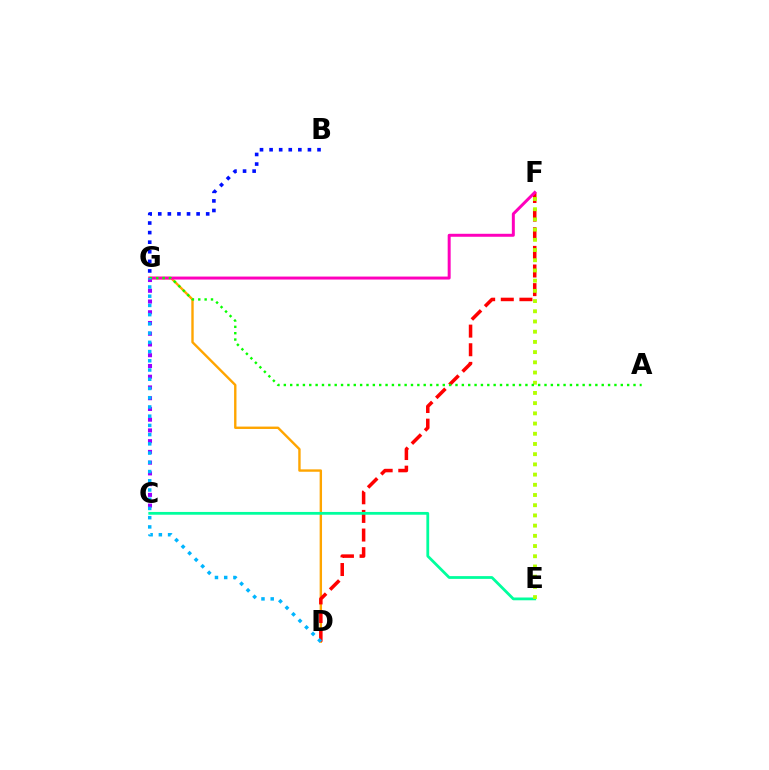{('D', 'G'): [{'color': '#ffa500', 'line_style': 'solid', 'thickness': 1.72}, {'color': '#00b5ff', 'line_style': 'dotted', 'thickness': 2.51}], ('C', 'G'): [{'color': '#9b00ff', 'line_style': 'dotted', 'thickness': 2.92}], ('D', 'F'): [{'color': '#ff0000', 'line_style': 'dashed', 'thickness': 2.53}], ('F', 'G'): [{'color': '#ff00bd', 'line_style': 'solid', 'thickness': 2.14}], ('C', 'E'): [{'color': '#00ff9d', 'line_style': 'solid', 'thickness': 2.0}], ('E', 'F'): [{'color': '#b3ff00', 'line_style': 'dotted', 'thickness': 2.77}], ('A', 'G'): [{'color': '#08ff00', 'line_style': 'dotted', 'thickness': 1.73}], ('B', 'G'): [{'color': '#0010ff', 'line_style': 'dotted', 'thickness': 2.6}]}